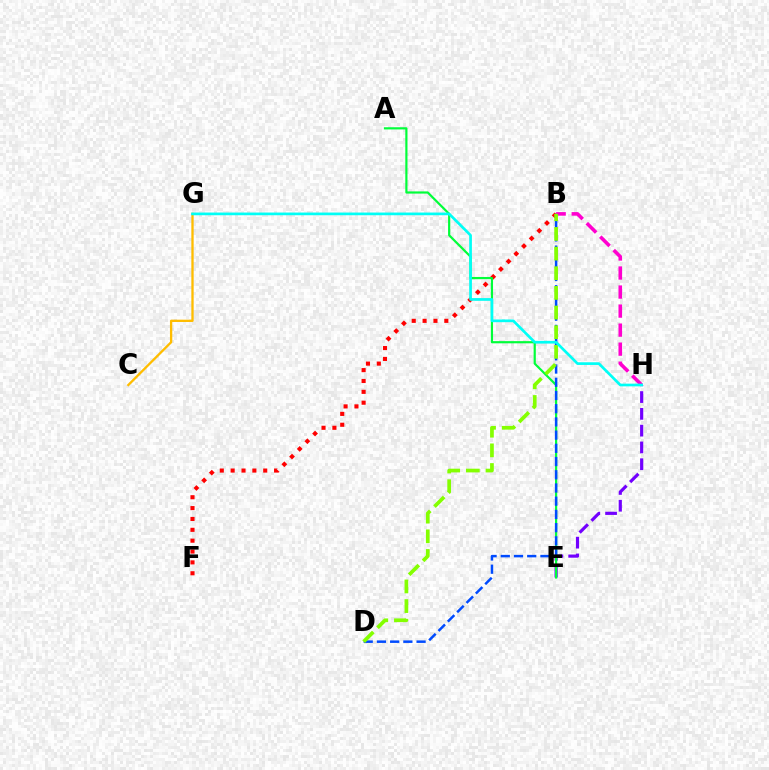{('B', 'H'): [{'color': '#ff00cf', 'line_style': 'dashed', 'thickness': 2.59}], ('E', 'H'): [{'color': '#7200ff', 'line_style': 'dashed', 'thickness': 2.28}], ('B', 'F'): [{'color': '#ff0000', 'line_style': 'dotted', 'thickness': 2.95}], ('A', 'E'): [{'color': '#00ff39', 'line_style': 'solid', 'thickness': 1.57}], ('C', 'G'): [{'color': '#ffbd00', 'line_style': 'solid', 'thickness': 1.66}], ('B', 'D'): [{'color': '#004bff', 'line_style': 'dashed', 'thickness': 1.8}, {'color': '#84ff00', 'line_style': 'dashed', 'thickness': 2.67}], ('G', 'H'): [{'color': '#00fff6', 'line_style': 'solid', 'thickness': 1.94}]}